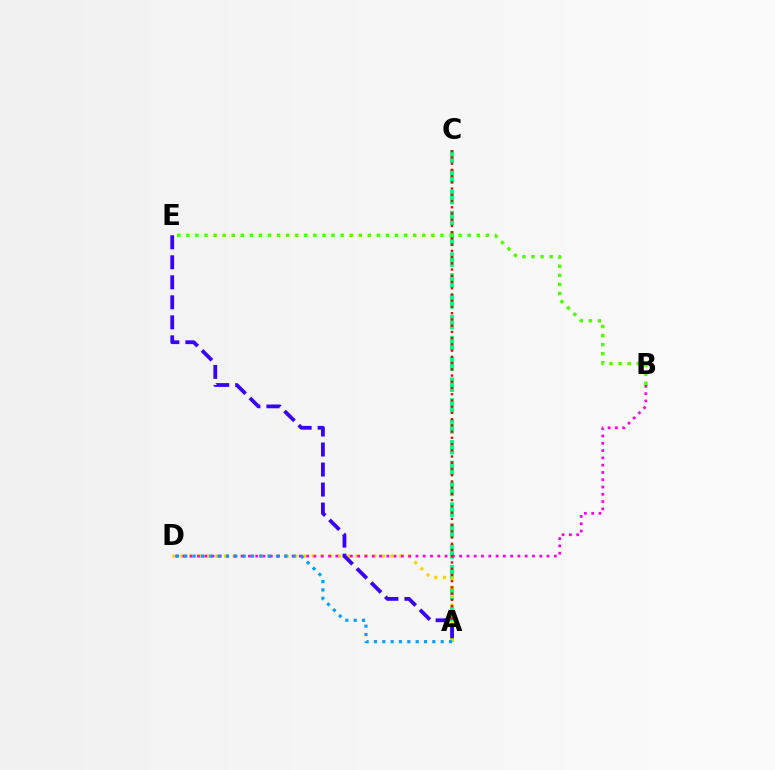{('A', 'C'): [{'color': '#00ff86', 'line_style': 'dashed', 'thickness': 2.83}, {'color': '#ff0000', 'line_style': 'dotted', 'thickness': 1.69}], ('A', 'D'): [{'color': '#ffd500', 'line_style': 'dotted', 'thickness': 2.38}, {'color': '#009eff', 'line_style': 'dotted', 'thickness': 2.27}], ('B', 'E'): [{'color': '#4fff00', 'line_style': 'dotted', 'thickness': 2.47}], ('B', 'D'): [{'color': '#ff00ed', 'line_style': 'dotted', 'thickness': 1.98}], ('A', 'E'): [{'color': '#3700ff', 'line_style': 'dashed', 'thickness': 2.72}]}